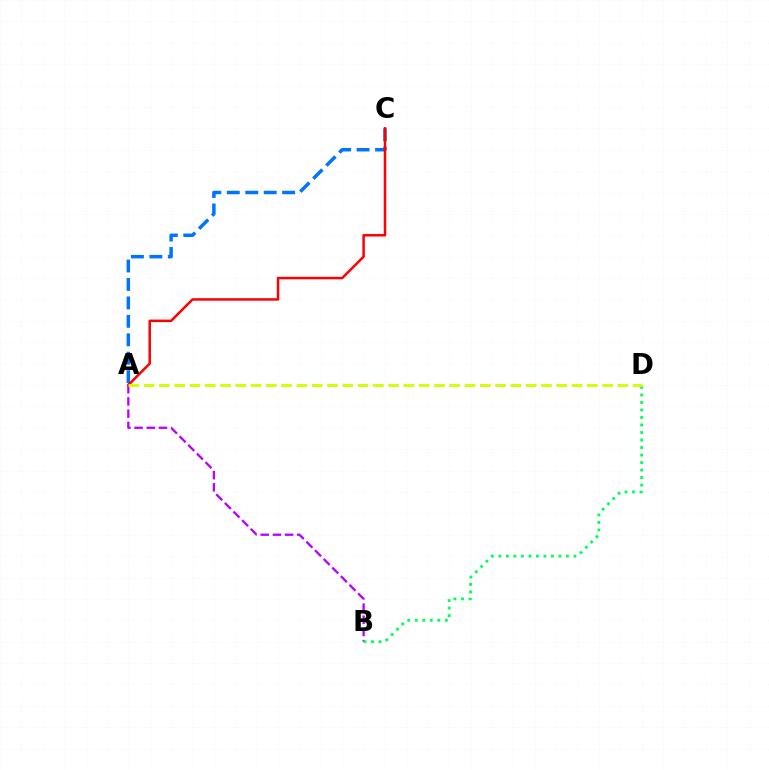{('A', 'B'): [{'color': '#b900ff', 'line_style': 'dashed', 'thickness': 1.66}], ('A', 'C'): [{'color': '#0074ff', 'line_style': 'dashed', 'thickness': 2.5}, {'color': '#ff0000', 'line_style': 'solid', 'thickness': 1.8}], ('B', 'D'): [{'color': '#00ff5c', 'line_style': 'dotted', 'thickness': 2.04}], ('A', 'D'): [{'color': '#d1ff00', 'line_style': 'dashed', 'thickness': 2.08}]}